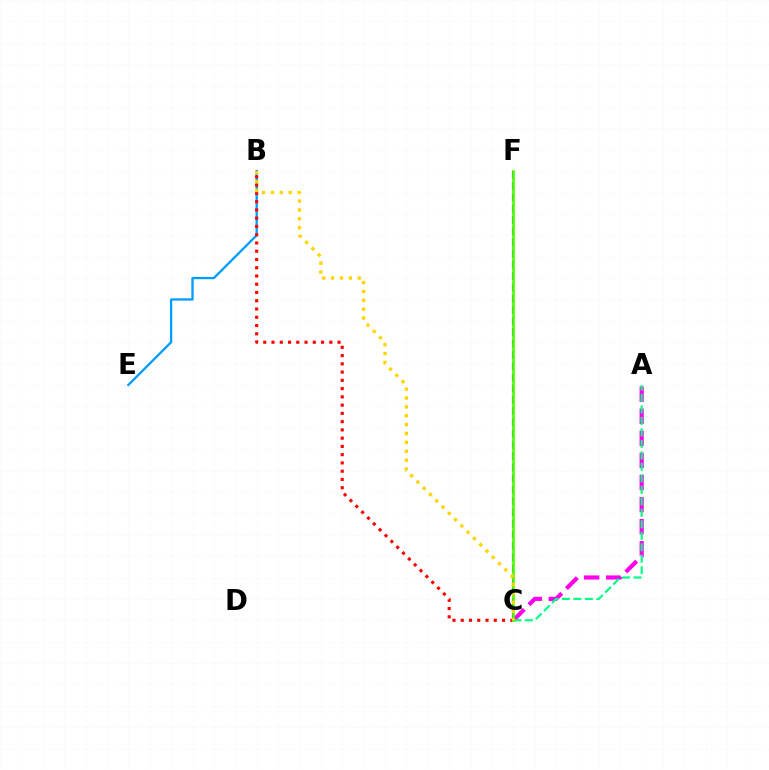{('C', 'F'): [{'color': '#3700ff', 'line_style': 'dashed', 'thickness': 1.53}, {'color': '#4fff00', 'line_style': 'solid', 'thickness': 1.94}], ('B', 'E'): [{'color': '#009eff', 'line_style': 'solid', 'thickness': 1.66}], ('A', 'C'): [{'color': '#ff00ed', 'line_style': 'dashed', 'thickness': 3.0}, {'color': '#00ff86', 'line_style': 'dashed', 'thickness': 1.56}], ('B', 'C'): [{'color': '#ff0000', 'line_style': 'dotted', 'thickness': 2.24}, {'color': '#ffd500', 'line_style': 'dotted', 'thickness': 2.41}]}